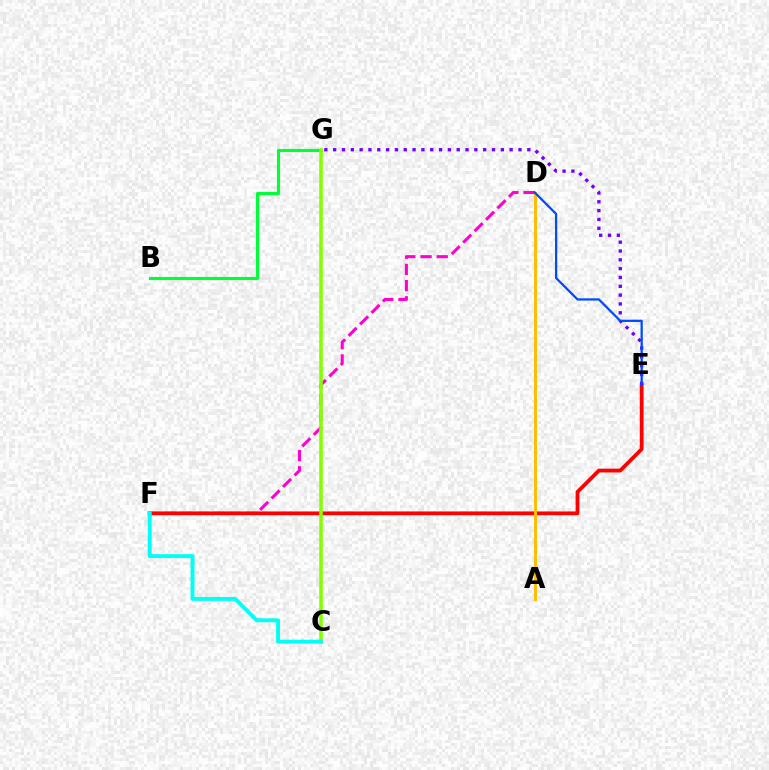{('D', 'F'): [{'color': '#ff00cf', 'line_style': 'dashed', 'thickness': 2.2}], ('B', 'G'): [{'color': '#00ff39', 'line_style': 'solid', 'thickness': 2.23}], ('E', 'F'): [{'color': '#ff0000', 'line_style': 'solid', 'thickness': 2.72}], ('E', 'G'): [{'color': '#7200ff', 'line_style': 'dotted', 'thickness': 2.4}], ('C', 'G'): [{'color': '#84ff00', 'line_style': 'solid', 'thickness': 2.55}], ('A', 'D'): [{'color': '#ffbd00', 'line_style': 'solid', 'thickness': 2.11}], ('C', 'F'): [{'color': '#00fff6', 'line_style': 'solid', 'thickness': 2.81}], ('D', 'E'): [{'color': '#004bff', 'line_style': 'solid', 'thickness': 1.63}]}